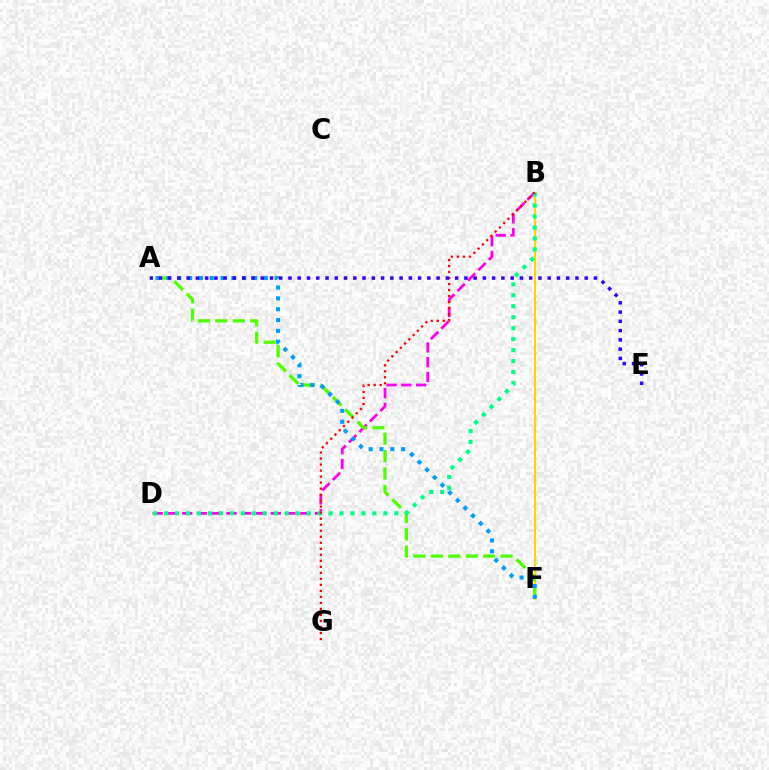{('B', 'F'): [{'color': '#ffd500', 'line_style': 'solid', 'thickness': 1.51}], ('B', 'D'): [{'color': '#ff00ed', 'line_style': 'dashed', 'thickness': 2.0}, {'color': '#00ff86', 'line_style': 'dotted', 'thickness': 2.98}], ('A', 'F'): [{'color': '#4fff00', 'line_style': 'dashed', 'thickness': 2.37}, {'color': '#009eff', 'line_style': 'dotted', 'thickness': 2.94}], ('B', 'G'): [{'color': '#ff0000', 'line_style': 'dotted', 'thickness': 1.63}], ('A', 'E'): [{'color': '#3700ff', 'line_style': 'dotted', 'thickness': 2.52}]}